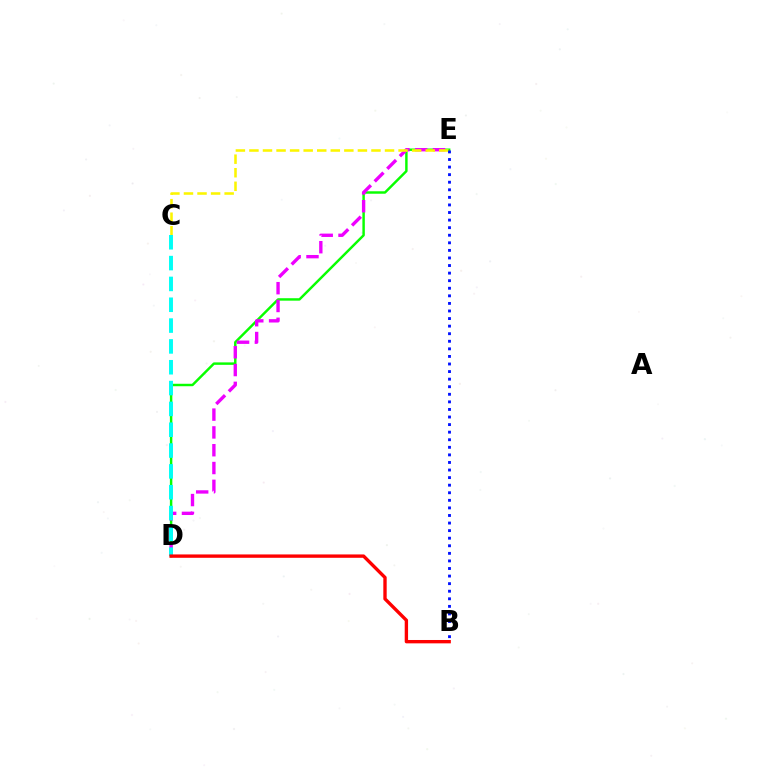{('D', 'E'): [{'color': '#08ff00', 'line_style': 'solid', 'thickness': 1.76}, {'color': '#ee00ff', 'line_style': 'dashed', 'thickness': 2.42}], ('C', 'E'): [{'color': '#fcf500', 'line_style': 'dashed', 'thickness': 1.84}], ('C', 'D'): [{'color': '#00fff6', 'line_style': 'dashed', 'thickness': 2.83}], ('B', 'E'): [{'color': '#0010ff', 'line_style': 'dotted', 'thickness': 2.06}], ('B', 'D'): [{'color': '#ff0000', 'line_style': 'solid', 'thickness': 2.42}]}